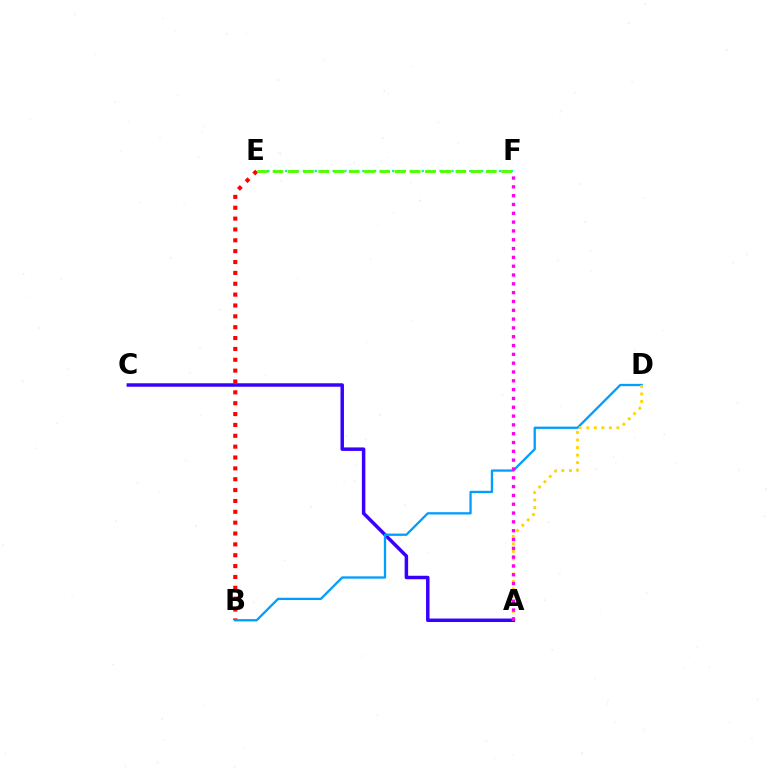{('A', 'C'): [{'color': '#3700ff', 'line_style': 'solid', 'thickness': 2.5}], ('B', 'E'): [{'color': '#ff0000', 'line_style': 'dotted', 'thickness': 2.95}], ('E', 'F'): [{'color': '#00ff86', 'line_style': 'dotted', 'thickness': 1.61}, {'color': '#4fff00', 'line_style': 'dashed', 'thickness': 2.07}], ('B', 'D'): [{'color': '#009eff', 'line_style': 'solid', 'thickness': 1.65}], ('A', 'D'): [{'color': '#ffd500', 'line_style': 'dotted', 'thickness': 2.04}], ('A', 'F'): [{'color': '#ff00ed', 'line_style': 'dotted', 'thickness': 2.4}]}